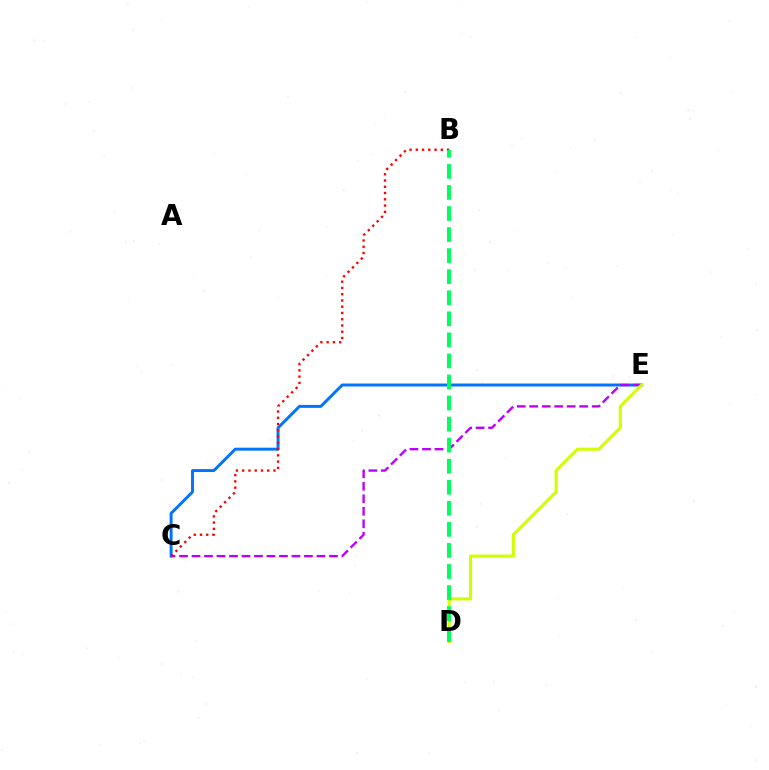{('C', 'E'): [{'color': '#0074ff', 'line_style': 'solid', 'thickness': 2.12}, {'color': '#b900ff', 'line_style': 'dashed', 'thickness': 1.7}], ('D', 'E'): [{'color': '#d1ff00', 'line_style': 'solid', 'thickness': 2.23}], ('B', 'C'): [{'color': '#ff0000', 'line_style': 'dotted', 'thickness': 1.7}], ('B', 'D'): [{'color': '#00ff5c', 'line_style': 'dashed', 'thickness': 2.86}]}